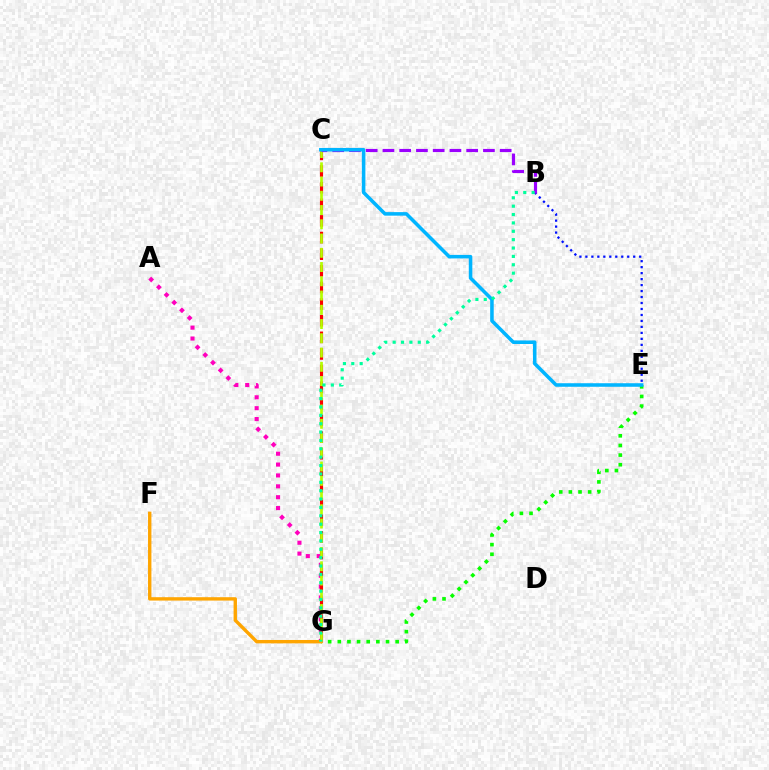{('A', 'G'): [{'color': '#ff00bd', 'line_style': 'dotted', 'thickness': 2.96}], ('B', 'E'): [{'color': '#0010ff', 'line_style': 'dotted', 'thickness': 1.62}], ('C', 'G'): [{'color': '#ff0000', 'line_style': 'dashed', 'thickness': 2.26}, {'color': '#b3ff00', 'line_style': 'dashed', 'thickness': 1.94}], ('E', 'G'): [{'color': '#08ff00', 'line_style': 'dotted', 'thickness': 2.62}], ('F', 'G'): [{'color': '#ffa500', 'line_style': 'solid', 'thickness': 2.43}], ('B', 'C'): [{'color': '#9b00ff', 'line_style': 'dashed', 'thickness': 2.28}], ('C', 'E'): [{'color': '#00b5ff', 'line_style': 'solid', 'thickness': 2.55}], ('B', 'G'): [{'color': '#00ff9d', 'line_style': 'dotted', 'thickness': 2.27}]}